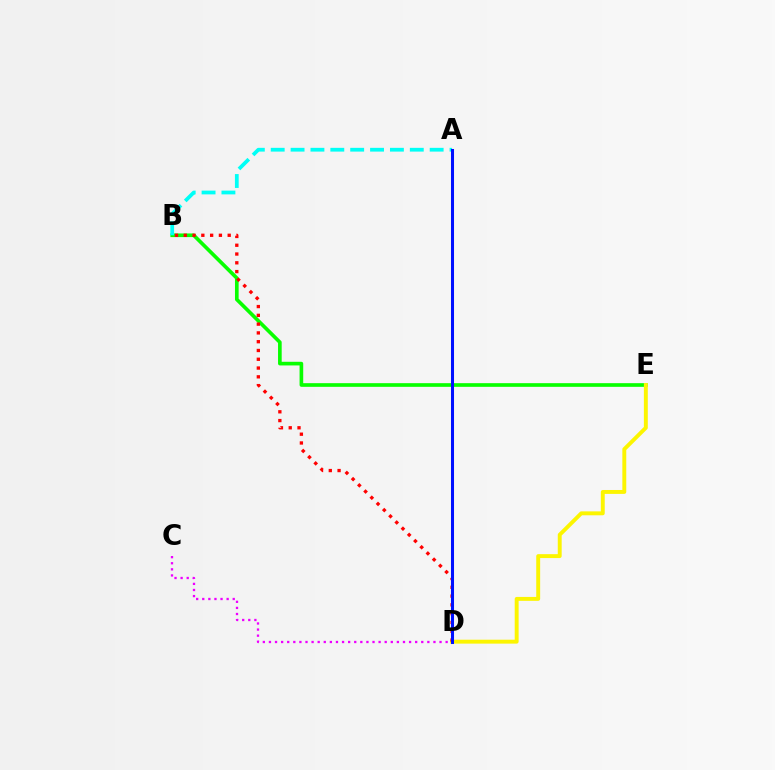{('B', 'E'): [{'color': '#08ff00', 'line_style': 'solid', 'thickness': 2.63}], ('C', 'D'): [{'color': '#ee00ff', 'line_style': 'dotted', 'thickness': 1.66}], ('D', 'E'): [{'color': '#fcf500', 'line_style': 'solid', 'thickness': 2.81}], ('A', 'B'): [{'color': '#00fff6', 'line_style': 'dashed', 'thickness': 2.7}], ('B', 'D'): [{'color': '#ff0000', 'line_style': 'dotted', 'thickness': 2.39}], ('A', 'D'): [{'color': '#0010ff', 'line_style': 'solid', 'thickness': 2.19}]}